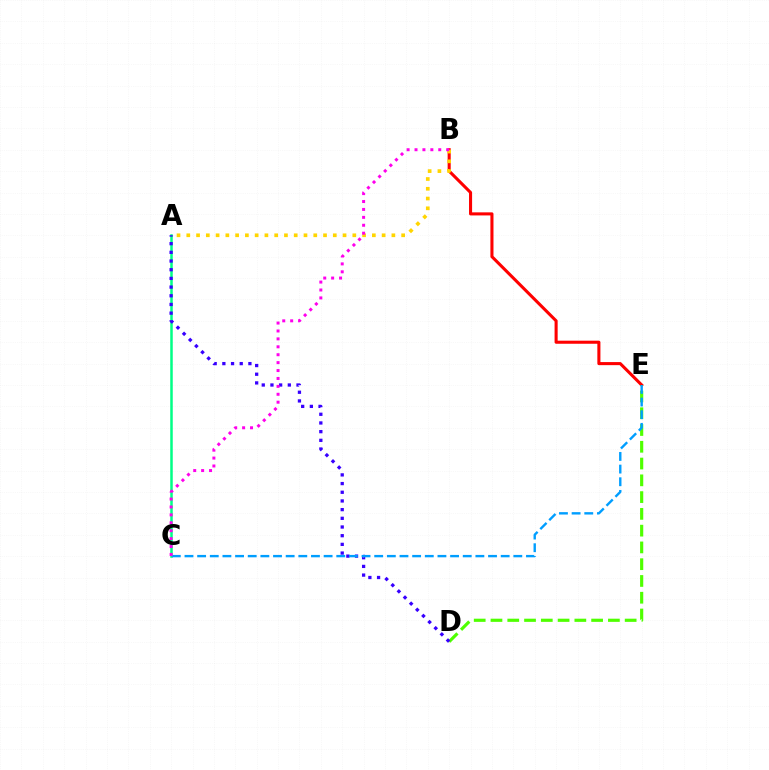{('B', 'E'): [{'color': '#ff0000', 'line_style': 'solid', 'thickness': 2.21}], ('A', 'C'): [{'color': '#00ff86', 'line_style': 'solid', 'thickness': 1.8}], ('D', 'E'): [{'color': '#4fff00', 'line_style': 'dashed', 'thickness': 2.28}], ('A', 'D'): [{'color': '#3700ff', 'line_style': 'dotted', 'thickness': 2.36}], ('C', 'E'): [{'color': '#009eff', 'line_style': 'dashed', 'thickness': 1.72}], ('A', 'B'): [{'color': '#ffd500', 'line_style': 'dotted', 'thickness': 2.65}], ('B', 'C'): [{'color': '#ff00ed', 'line_style': 'dotted', 'thickness': 2.15}]}